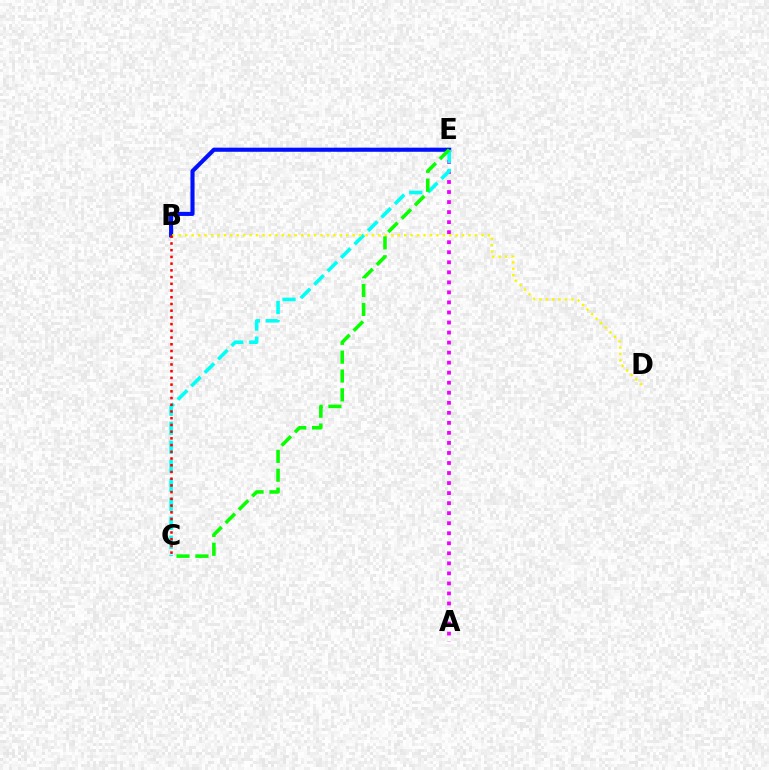{('B', 'E'): [{'color': '#0010ff', 'line_style': 'solid', 'thickness': 2.96}], ('A', 'E'): [{'color': '#ee00ff', 'line_style': 'dotted', 'thickness': 2.73}], ('C', 'E'): [{'color': '#00fff6', 'line_style': 'dashed', 'thickness': 2.58}, {'color': '#08ff00', 'line_style': 'dashed', 'thickness': 2.56}], ('B', 'D'): [{'color': '#fcf500', 'line_style': 'dotted', 'thickness': 1.75}], ('B', 'C'): [{'color': '#ff0000', 'line_style': 'dotted', 'thickness': 1.83}]}